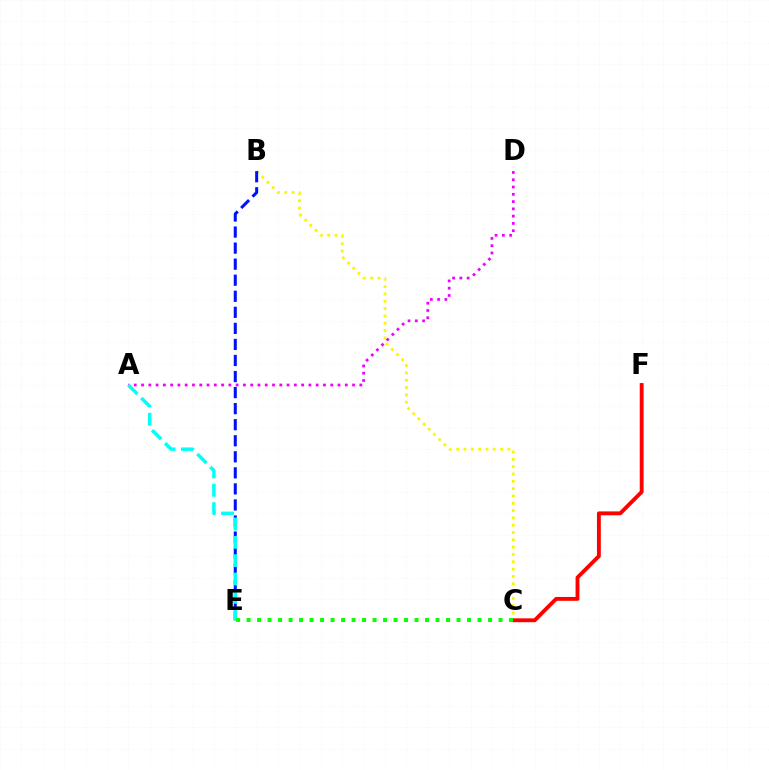{('B', 'C'): [{'color': '#fcf500', 'line_style': 'dotted', 'thickness': 1.99}], ('A', 'D'): [{'color': '#ee00ff', 'line_style': 'dotted', 'thickness': 1.98}], ('B', 'E'): [{'color': '#0010ff', 'line_style': 'dashed', 'thickness': 2.18}], ('C', 'F'): [{'color': '#ff0000', 'line_style': 'solid', 'thickness': 2.78}], ('A', 'E'): [{'color': '#00fff6', 'line_style': 'dashed', 'thickness': 2.49}], ('C', 'E'): [{'color': '#08ff00', 'line_style': 'dotted', 'thickness': 2.85}]}